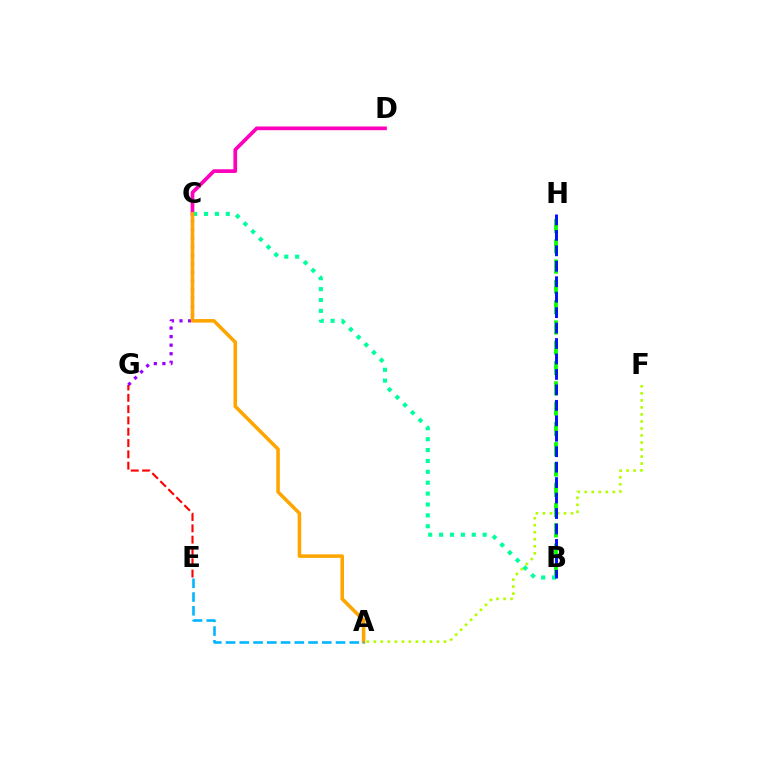{('A', 'F'): [{'color': '#b3ff00', 'line_style': 'dotted', 'thickness': 1.91}], ('B', 'H'): [{'color': '#08ff00', 'line_style': 'dashed', 'thickness': 2.76}, {'color': '#0010ff', 'line_style': 'dashed', 'thickness': 2.1}], ('C', 'G'): [{'color': '#9b00ff', 'line_style': 'dotted', 'thickness': 2.33}], ('C', 'D'): [{'color': '#ff00bd', 'line_style': 'solid', 'thickness': 2.67}], ('B', 'C'): [{'color': '#00ff9d', 'line_style': 'dotted', 'thickness': 2.96}], ('A', 'C'): [{'color': '#ffa500', 'line_style': 'solid', 'thickness': 2.56}], ('A', 'E'): [{'color': '#00b5ff', 'line_style': 'dashed', 'thickness': 1.87}], ('E', 'G'): [{'color': '#ff0000', 'line_style': 'dashed', 'thickness': 1.54}]}